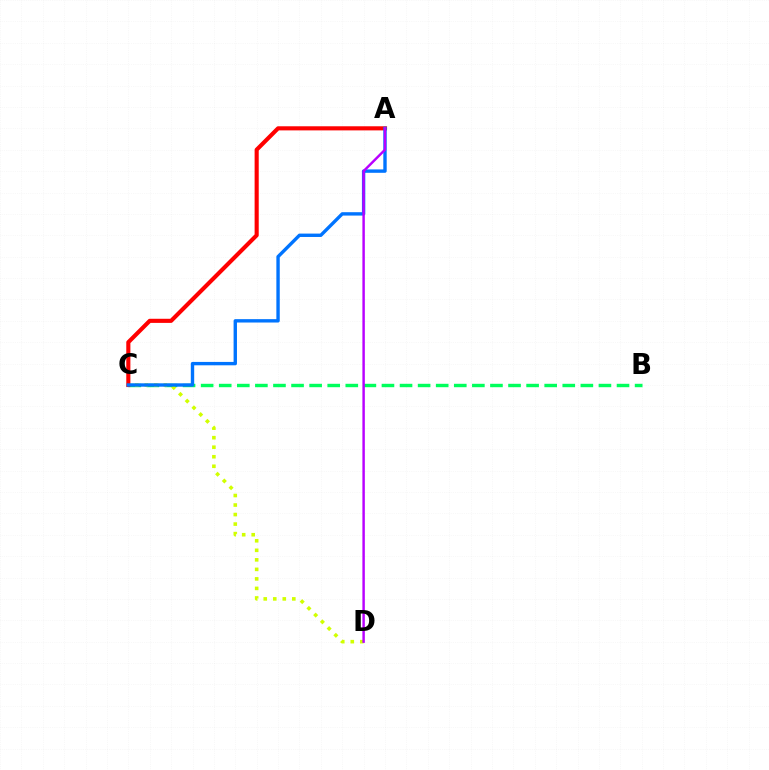{('B', 'C'): [{'color': '#00ff5c', 'line_style': 'dashed', 'thickness': 2.46}], ('C', 'D'): [{'color': '#d1ff00', 'line_style': 'dotted', 'thickness': 2.59}], ('A', 'C'): [{'color': '#ff0000', 'line_style': 'solid', 'thickness': 2.96}, {'color': '#0074ff', 'line_style': 'solid', 'thickness': 2.43}], ('A', 'D'): [{'color': '#b900ff', 'line_style': 'solid', 'thickness': 1.77}]}